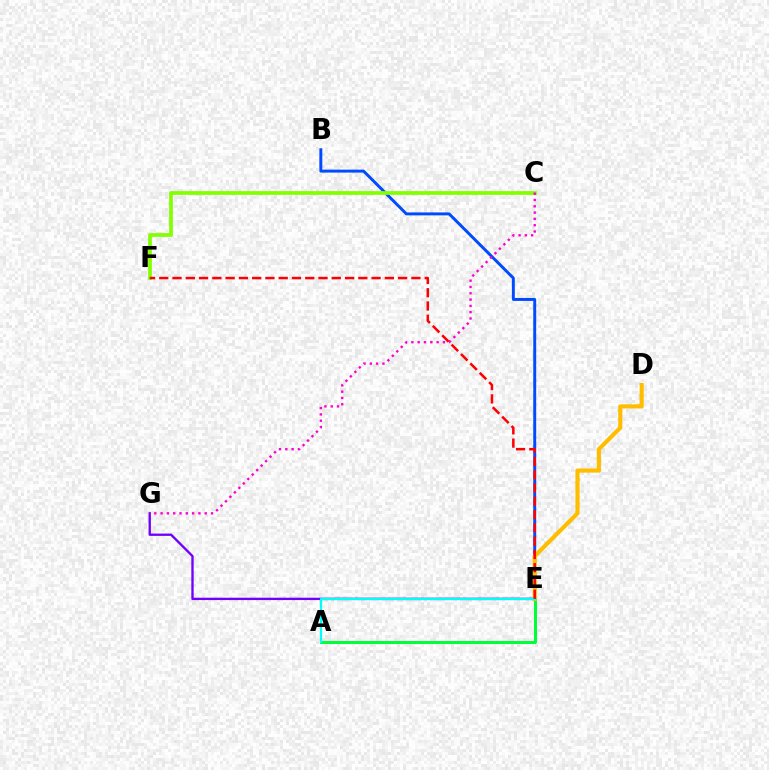{('E', 'G'): [{'color': '#7200ff', 'line_style': 'solid', 'thickness': 1.7}], ('A', 'E'): [{'color': '#00ff39', 'line_style': 'solid', 'thickness': 2.15}, {'color': '#00fff6', 'line_style': 'solid', 'thickness': 1.59}], ('B', 'E'): [{'color': '#004bff', 'line_style': 'solid', 'thickness': 2.12}], ('C', 'F'): [{'color': '#84ff00', 'line_style': 'solid', 'thickness': 2.68}], ('C', 'G'): [{'color': '#ff00cf', 'line_style': 'dotted', 'thickness': 1.71}], ('D', 'E'): [{'color': '#ffbd00', 'line_style': 'solid', 'thickness': 2.97}], ('E', 'F'): [{'color': '#ff0000', 'line_style': 'dashed', 'thickness': 1.8}]}